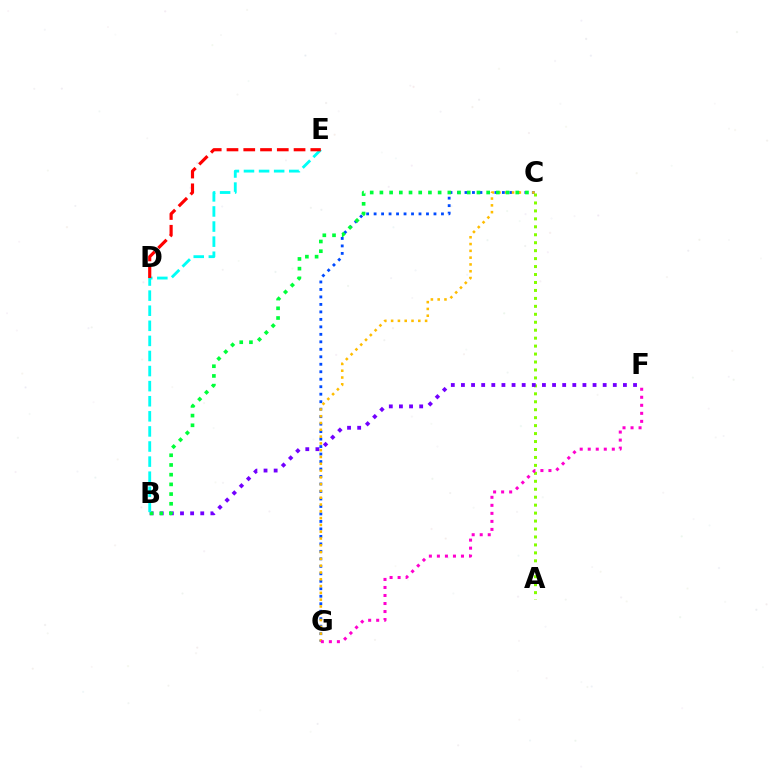{('C', 'G'): [{'color': '#004bff', 'line_style': 'dotted', 'thickness': 2.03}, {'color': '#ffbd00', 'line_style': 'dotted', 'thickness': 1.85}], ('A', 'C'): [{'color': '#84ff00', 'line_style': 'dotted', 'thickness': 2.16}], ('B', 'F'): [{'color': '#7200ff', 'line_style': 'dotted', 'thickness': 2.75}], ('B', 'C'): [{'color': '#00ff39', 'line_style': 'dotted', 'thickness': 2.64}], ('F', 'G'): [{'color': '#ff00cf', 'line_style': 'dotted', 'thickness': 2.18}], ('B', 'E'): [{'color': '#00fff6', 'line_style': 'dashed', 'thickness': 2.05}], ('D', 'E'): [{'color': '#ff0000', 'line_style': 'dashed', 'thickness': 2.28}]}